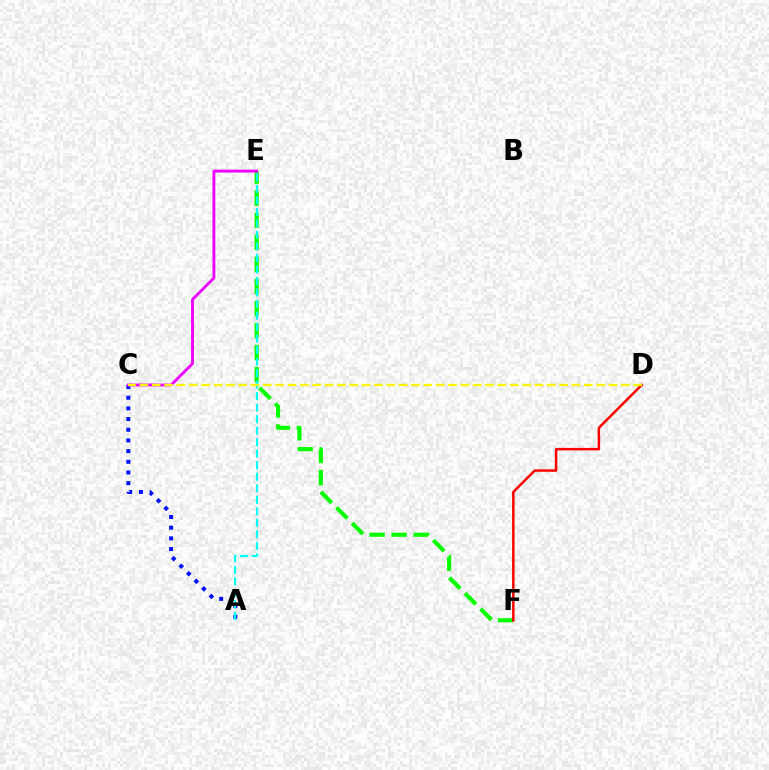{('E', 'F'): [{'color': '#08ff00', 'line_style': 'dashed', 'thickness': 3.0}], ('A', 'C'): [{'color': '#0010ff', 'line_style': 'dotted', 'thickness': 2.9}], ('A', 'E'): [{'color': '#00fff6', 'line_style': 'dashed', 'thickness': 1.56}], ('C', 'E'): [{'color': '#ee00ff', 'line_style': 'solid', 'thickness': 2.06}], ('D', 'F'): [{'color': '#ff0000', 'line_style': 'solid', 'thickness': 1.8}], ('C', 'D'): [{'color': '#fcf500', 'line_style': 'dashed', 'thickness': 1.68}]}